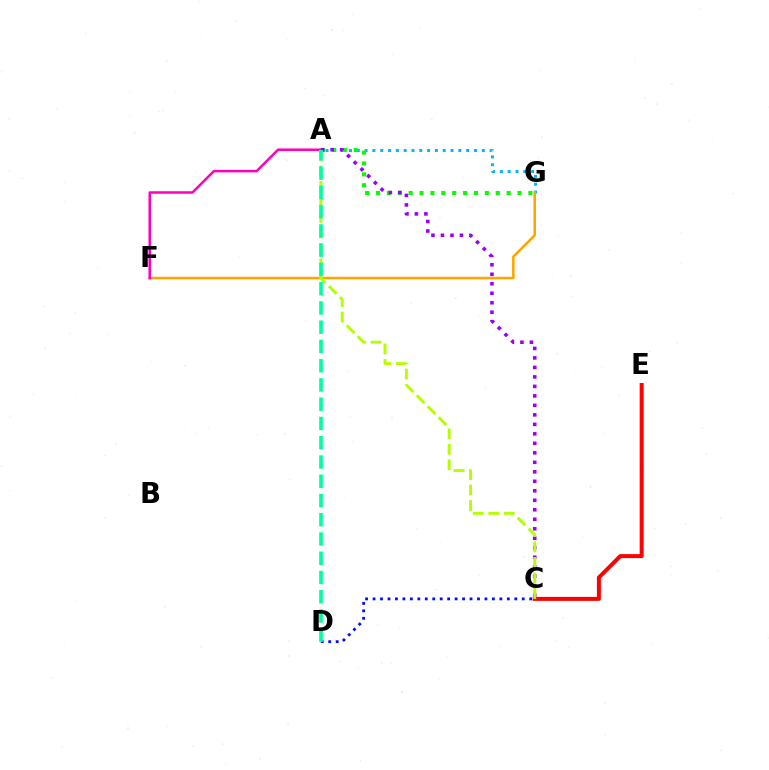{('C', 'E'): [{'color': '#ff0000', 'line_style': 'solid', 'thickness': 2.87}], ('A', 'G'): [{'color': '#00b5ff', 'line_style': 'dotted', 'thickness': 2.12}, {'color': '#08ff00', 'line_style': 'dotted', 'thickness': 2.96}], ('F', 'G'): [{'color': '#ffa500', 'line_style': 'solid', 'thickness': 1.83}], ('A', 'F'): [{'color': '#ff00bd', 'line_style': 'solid', 'thickness': 1.81}], ('C', 'D'): [{'color': '#0010ff', 'line_style': 'dotted', 'thickness': 2.03}], ('A', 'C'): [{'color': '#9b00ff', 'line_style': 'dotted', 'thickness': 2.58}, {'color': '#b3ff00', 'line_style': 'dashed', 'thickness': 2.11}], ('A', 'D'): [{'color': '#00ff9d', 'line_style': 'dashed', 'thickness': 2.62}]}